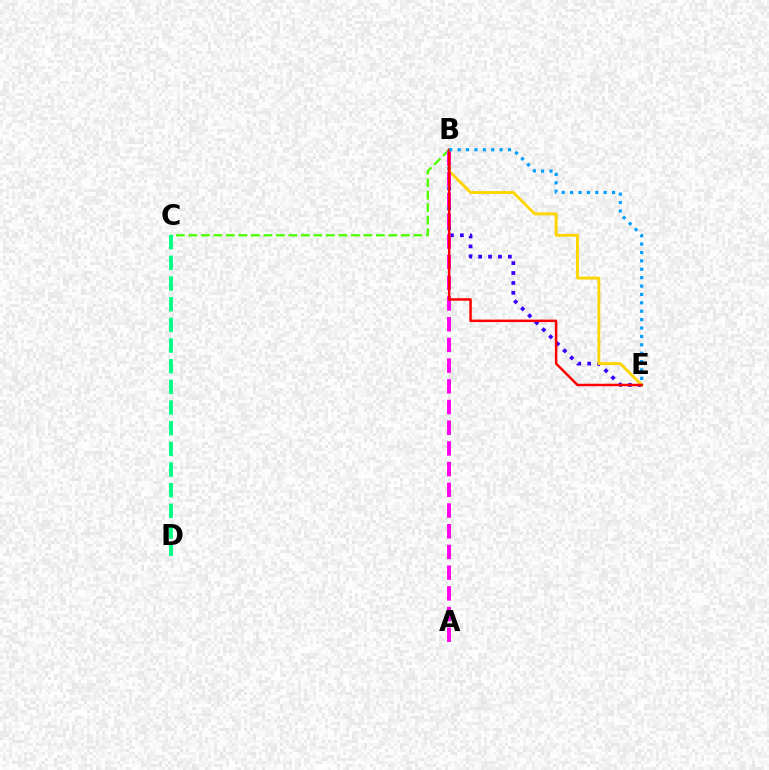{('B', 'C'): [{'color': '#4fff00', 'line_style': 'dashed', 'thickness': 1.7}], ('C', 'D'): [{'color': '#00ff86', 'line_style': 'dashed', 'thickness': 2.81}], ('B', 'E'): [{'color': '#3700ff', 'line_style': 'dotted', 'thickness': 2.69}, {'color': '#ffd500', 'line_style': 'solid', 'thickness': 2.07}, {'color': '#ff0000', 'line_style': 'solid', 'thickness': 1.78}, {'color': '#009eff', 'line_style': 'dotted', 'thickness': 2.28}], ('A', 'B'): [{'color': '#ff00ed', 'line_style': 'dashed', 'thickness': 2.81}]}